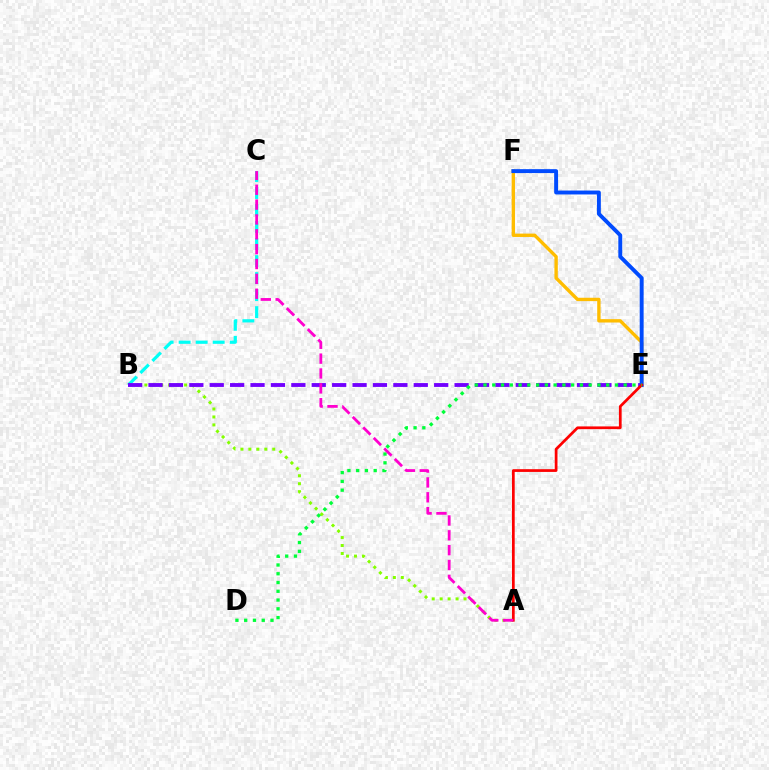{('B', 'C'): [{'color': '#00fff6', 'line_style': 'dashed', 'thickness': 2.31}], ('A', 'B'): [{'color': '#84ff00', 'line_style': 'dotted', 'thickness': 2.16}], ('B', 'E'): [{'color': '#7200ff', 'line_style': 'dashed', 'thickness': 2.77}], ('E', 'F'): [{'color': '#ffbd00', 'line_style': 'solid', 'thickness': 2.43}, {'color': '#004bff', 'line_style': 'solid', 'thickness': 2.81}], ('A', 'E'): [{'color': '#ff0000', 'line_style': 'solid', 'thickness': 1.97}], ('D', 'E'): [{'color': '#00ff39', 'line_style': 'dotted', 'thickness': 2.38}], ('A', 'C'): [{'color': '#ff00cf', 'line_style': 'dashed', 'thickness': 2.02}]}